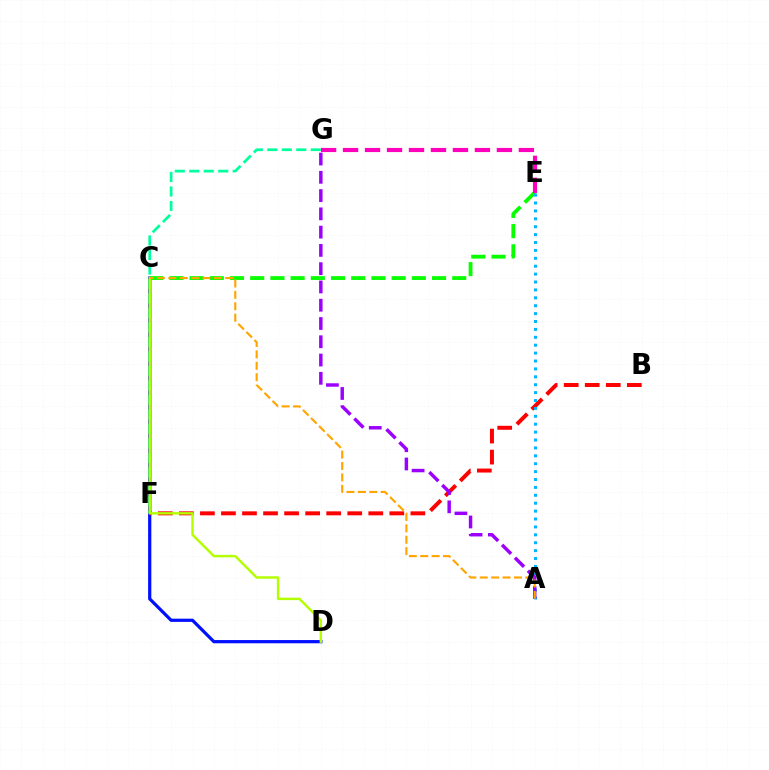{('C', 'D'): [{'color': '#0010ff', 'line_style': 'solid', 'thickness': 2.32}, {'color': '#b3ff00', 'line_style': 'solid', 'thickness': 1.75}], ('B', 'F'): [{'color': '#ff0000', 'line_style': 'dashed', 'thickness': 2.86}], ('F', 'G'): [{'color': '#00ff9d', 'line_style': 'dashed', 'thickness': 1.97}], ('C', 'E'): [{'color': '#08ff00', 'line_style': 'dashed', 'thickness': 2.74}], ('A', 'E'): [{'color': '#00b5ff', 'line_style': 'dotted', 'thickness': 2.15}], ('A', 'G'): [{'color': '#9b00ff', 'line_style': 'dashed', 'thickness': 2.48}], ('E', 'G'): [{'color': '#ff00bd', 'line_style': 'dashed', 'thickness': 2.99}], ('A', 'C'): [{'color': '#ffa500', 'line_style': 'dashed', 'thickness': 1.55}]}